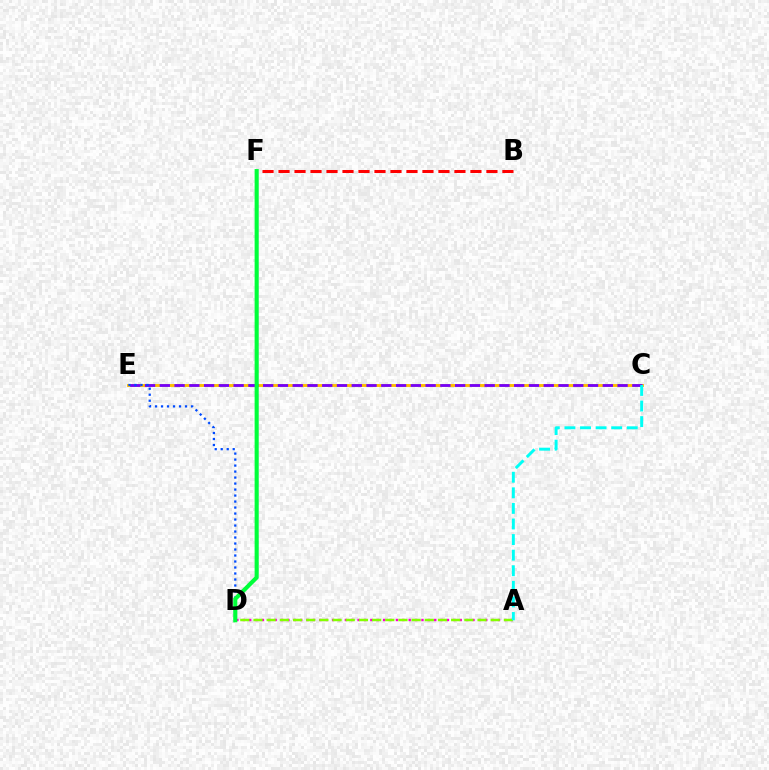{('C', 'E'): [{'color': '#ffbd00', 'line_style': 'solid', 'thickness': 2.09}, {'color': '#7200ff', 'line_style': 'dashed', 'thickness': 2.01}], ('A', 'D'): [{'color': '#ff00cf', 'line_style': 'dotted', 'thickness': 1.73}, {'color': '#84ff00', 'line_style': 'dashed', 'thickness': 1.79}], ('B', 'F'): [{'color': '#ff0000', 'line_style': 'dashed', 'thickness': 2.17}], ('A', 'C'): [{'color': '#00fff6', 'line_style': 'dashed', 'thickness': 2.12}], ('D', 'E'): [{'color': '#004bff', 'line_style': 'dotted', 'thickness': 1.63}], ('D', 'F'): [{'color': '#00ff39', 'line_style': 'solid', 'thickness': 2.96}]}